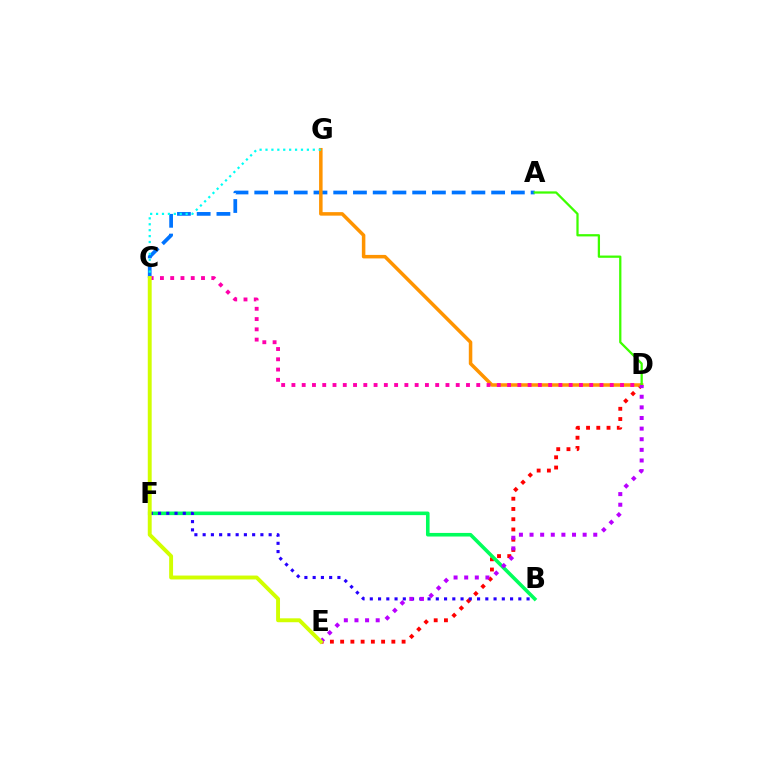{('D', 'E'): [{'color': '#ff0000', 'line_style': 'dotted', 'thickness': 2.78}, {'color': '#b900ff', 'line_style': 'dotted', 'thickness': 2.89}], ('A', 'C'): [{'color': '#0074ff', 'line_style': 'dashed', 'thickness': 2.68}], ('D', 'G'): [{'color': '#ff9400', 'line_style': 'solid', 'thickness': 2.53}], ('F', 'G'): [{'color': '#00fff6', 'line_style': 'dotted', 'thickness': 1.61}], ('B', 'F'): [{'color': '#00ff5c', 'line_style': 'solid', 'thickness': 2.59}, {'color': '#2500ff', 'line_style': 'dotted', 'thickness': 2.24}], ('C', 'D'): [{'color': '#ff00ac', 'line_style': 'dotted', 'thickness': 2.79}], ('A', 'D'): [{'color': '#3dff00', 'line_style': 'solid', 'thickness': 1.63}], ('C', 'E'): [{'color': '#d1ff00', 'line_style': 'solid', 'thickness': 2.81}]}